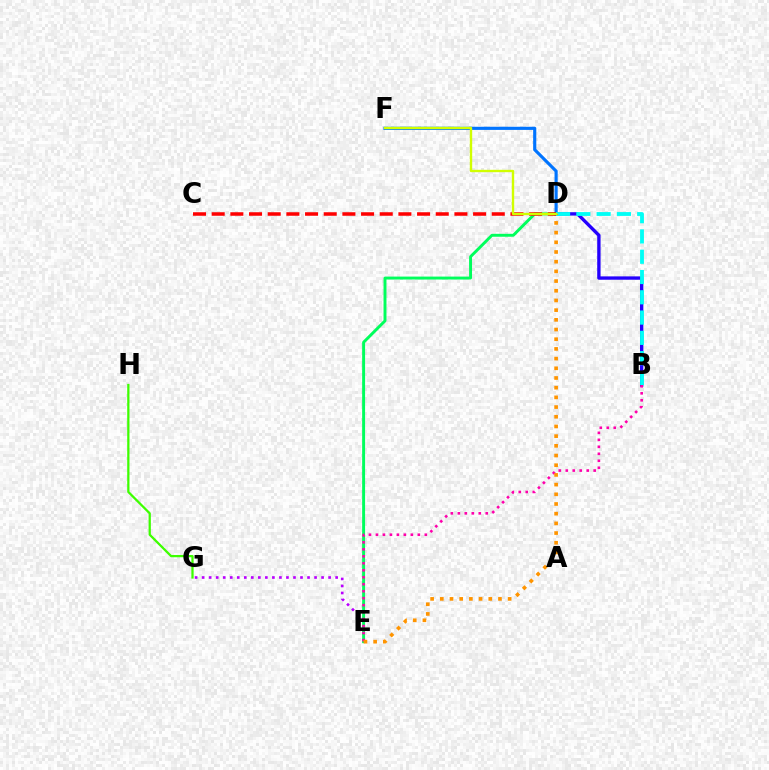{('E', 'G'): [{'color': '#b900ff', 'line_style': 'dotted', 'thickness': 1.91}], ('D', 'E'): [{'color': '#00ff5c', 'line_style': 'solid', 'thickness': 2.11}, {'color': '#ff9400', 'line_style': 'dotted', 'thickness': 2.63}], ('D', 'F'): [{'color': '#0074ff', 'line_style': 'solid', 'thickness': 2.26}, {'color': '#d1ff00', 'line_style': 'solid', 'thickness': 1.71}], ('B', 'D'): [{'color': '#2500ff', 'line_style': 'solid', 'thickness': 2.41}, {'color': '#00fff6', 'line_style': 'dashed', 'thickness': 2.75}], ('G', 'H'): [{'color': '#3dff00', 'line_style': 'solid', 'thickness': 1.62}], ('C', 'D'): [{'color': '#ff0000', 'line_style': 'dashed', 'thickness': 2.54}], ('B', 'E'): [{'color': '#ff00ac', 'line_style': 'dotted', 'thickness': 1.9}]}